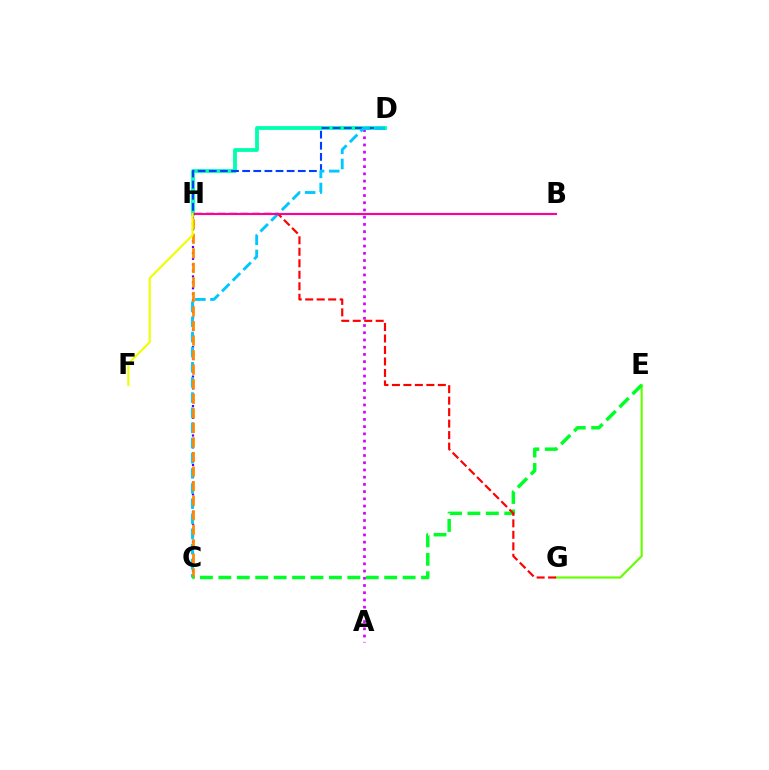{('A', 'D'): [{'color': '#d600ff', 'line_style': 'dotted', 'thickness': 1.96}], ('E', 'G'): [{'color': '#66ff00', 'line_style': 'solid', 'thickness': 1.56}], ('C', 'H'): [{'color': '#4f00ff', 'line_style': 'dotted', 'thickness': 1.6}, {'color': '#ff8800', 'line_style': 'dashed', 'thickness': 1.98}], ('D', 'H'): [{'color': '#00ffaf', 'line_style': 'solid', 'thickness': 2.74}, {'color': '#003fff', 'line_style': 'dashed', 'thickness': 1.51}], ('C', 'D'): [{'color': '#00c7ff', 'line_style': 'dashed', 'thickness': 2.06}], ('C', 'E'): [{'color': '#00ff27', 'line_style': 'dashed', 'thickness': 2.5}], ('G', 'H'): [{'color': '#ff0000', 'line_style': 'dashed', 'thickness': 1.56}], ('B', 'H'): [{'color': '#ff00a0', 'line_style': 'solid', 'thickness': 1.54}], ('F', 'H'): [{'color': '#eeff00', 'line_style': 'solid', 'thickness': 1.53}]}